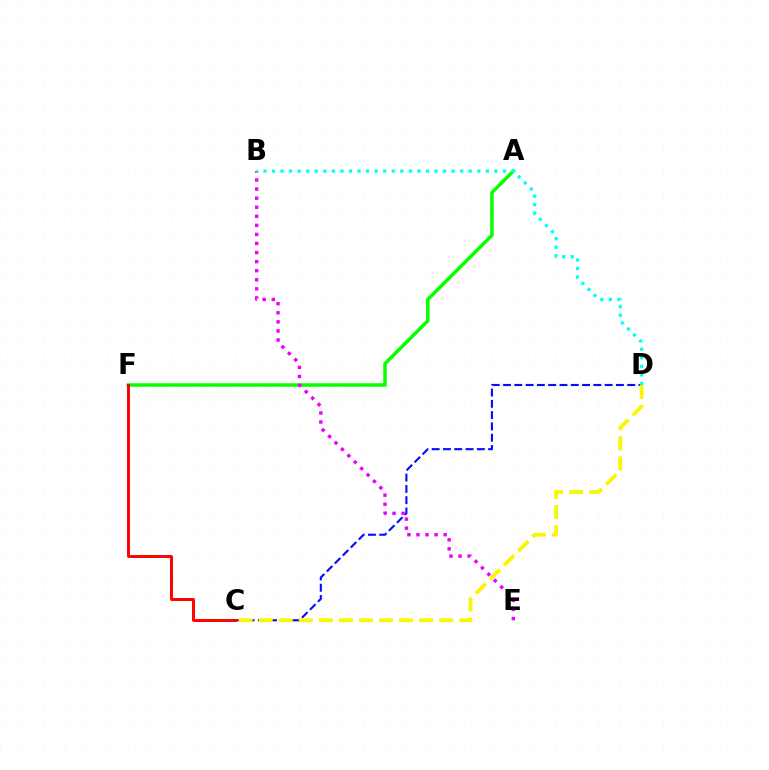{('A', 'F'): [{'color': '#08ff00', 'line_style': 'solid', 'thickness': 2.52}], ('C', 'D'): [{'color': '#0010ff', 'line_style': 'dashed', 'thickness': 1.53}, {'color': '#fcf500', 'line_style': 'dashed', 'thickness': 2.72}], ('B', 'E'): [{'color': '#ee00ff', 'line_style': 'dotted', 'thickness': 2.46}], ('C', 'F'): [{'color': '#ff0000', 'line_style': 'solid', 'thickness': 2.13}], ('B', 'D'): [{'color': '#00fff6', 'line_style': 'dotted', 'thickness': 2.32}]}